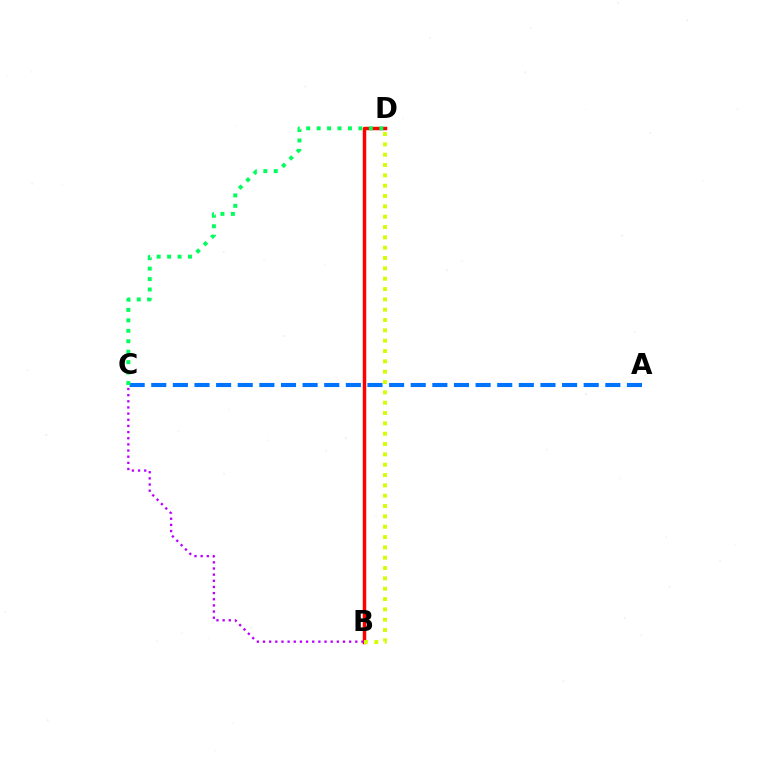{('B', 'D'): [{'color': '#ff0000', 'line_style': 'solid', 'thickness': 2.51}, {'color': '#d1ff00', 'line_style': 'dotted', 'thickness': 2.81}], ('B', 'C'): [{'color': '#b900ff', 'line_style': 'dotted', 'thickness': 1.67}], ('A', 'C'): [{'color': '#0074ff', 'line_style': 'dashed', 'thickness': 2.94}], ('C', 'D'): [{'color': '#00ff5c', 'line_style': 'dotted', 'thickness': 2.84}]}